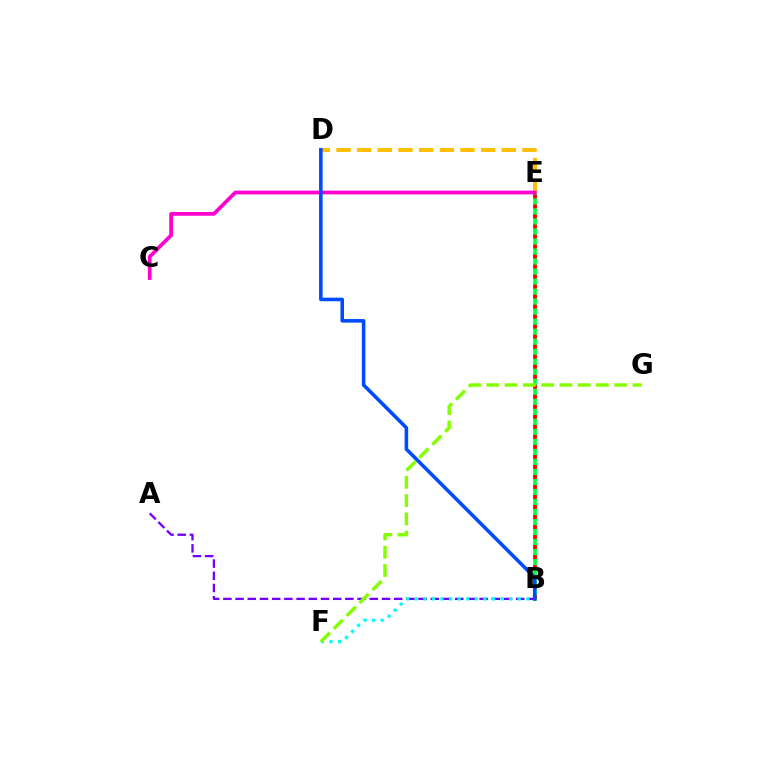{('B', 'E'): [{'color': '#00ff39', 'line_style': 'solid', 'thickness': 2.61}, {'color': '#ff0000', 'line_style': 'dotted', 'thickness': 2.72}], ('D', 'E'): [{'color': '#ffbd00', 'line_style': 'dashed', 'thickness': 2.81}], ('A', 'B'): [{'color': '#7200ff', 'line_style': 'dashed', 'thickness': 1.66}], ('B', 'F'): [{'color': '#00fff6', 'line_style': 'dotted', 'thickness': 2.33}], ('F', 'G'): [{'color': '#84ff00', 'line_style': 'dashed', 'thickness': 2.48}], ('C', 'E'): [{'color': '#ff00cf', 'line_style': 'solid', 'thickness': 2.67}], ('B', 'D'): [{'color': '#004bff', 'line_style': 'solid', 'thickness': 2.57}]}